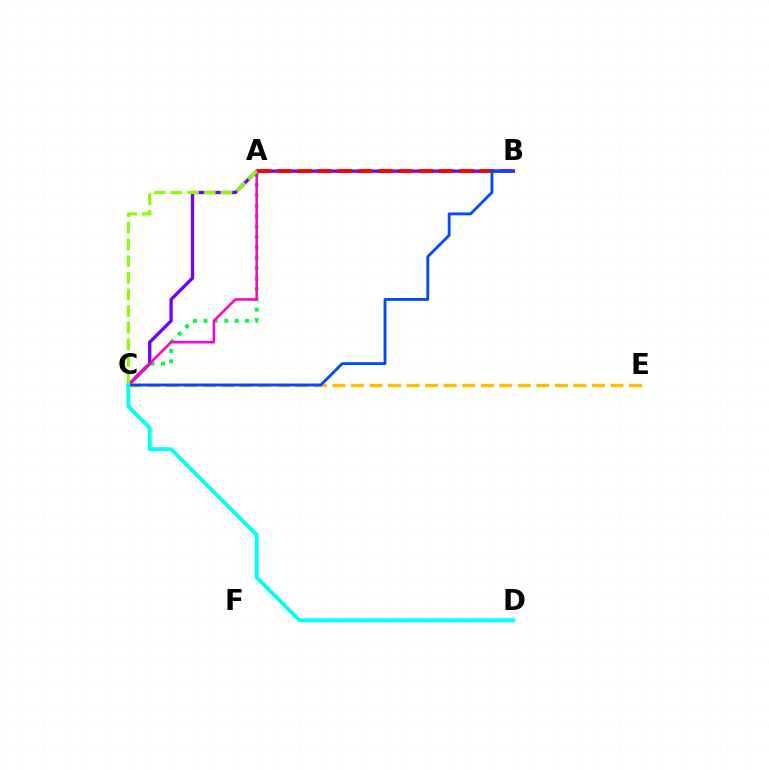{('A', 'C'): [{'color': '#00ff39', 'line_style': 'dotted', 'thickness': 2.82}, {'color': '#ff00cf', 'line_style': 'solid', 'thickness': 1.84}, {'color': '#84ff00', 'line_style': 'dashed', 'thickness': 2.26}], ('B', 'C'): [{'color': '#7200ff', 'line_style': 'solid', 'thickness': 2.39}, {'color': '#004bff', 'line_style': 'solid', 'thickness': 2.06}], ('C', 'E'): [{'color': '#ffbd00', 'line_style': 'dashed', 'thickness': 2.52}], ('A', 'B'): [{'color': '#ff0000', 'line_style': 'dashed', 'thickness': 2.75}], ('C', 'D'): [{'color': '#00fff6', 'line_style': 'solid', 'thickness': 2.78}]}